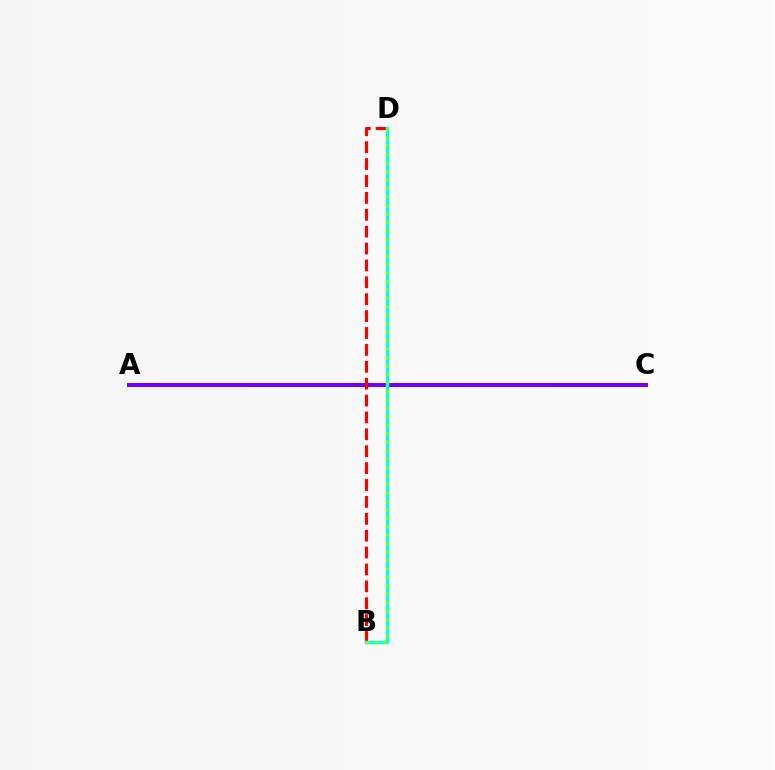{('A', 'C'): [{'color': '#7200ff', 'line_style': 'solid', 'thickness': 2.89}], ('B', 'D'): [{'color': '#ff0000', 'line_style': 'dashed', 'thickness': 2.29}, {'color': '#00fff6', 'line_style': 'solid', 'thickness': 2.5}, {'color': '#84ff00', 'line_style': 'dotted', 'thickness': 2.3}]}